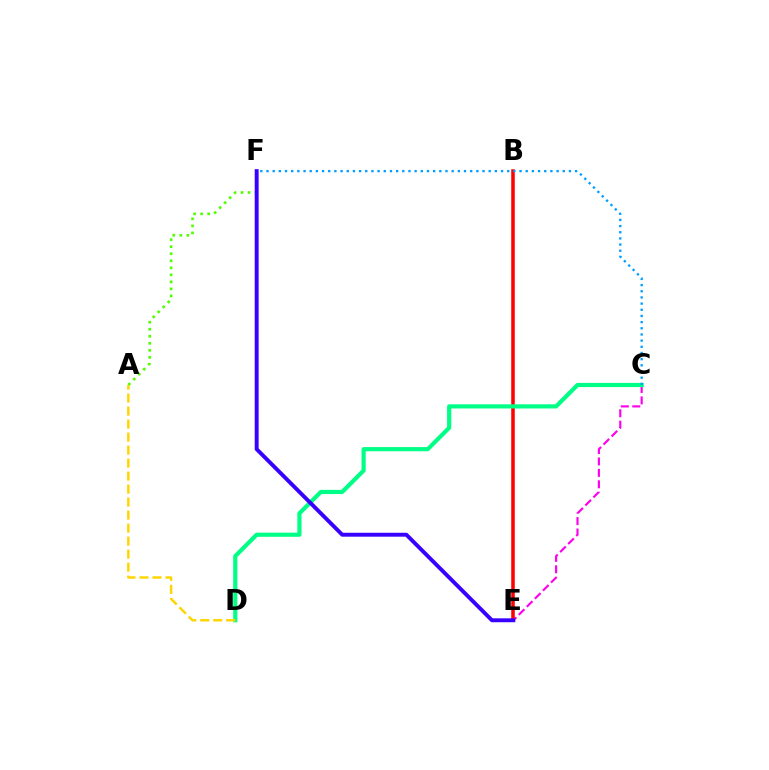{('C', 'E'): [{'color': '#ff00ed', 'line_style': 'dashed', 'thickness': 1.55}], ('B', 'E'): [{'color': '#ff0000', 'line_style': 'solid', 'thickness': 2.55}], ('C', 'D'): [{'color': '#00ff86', 'line_style': 'solid', 'thickness': 3.0}], ('A', 'F'): [{'color': '#4fff00', 'line_style': 'dotted', 'thickness': 1.91}], ('C', 'F'): [{'color': '#009eff', 'line_style': 'dotted', 'thickness': 1.68}], ('E', 'F'): [{'color': '#3700ff', 'line_style': 'solid', 'thickness': 2.82}], ('A', 'D'): [{'color': '#ffd500', 'line_style': 'dashed', 'thickness': 1.77}]}